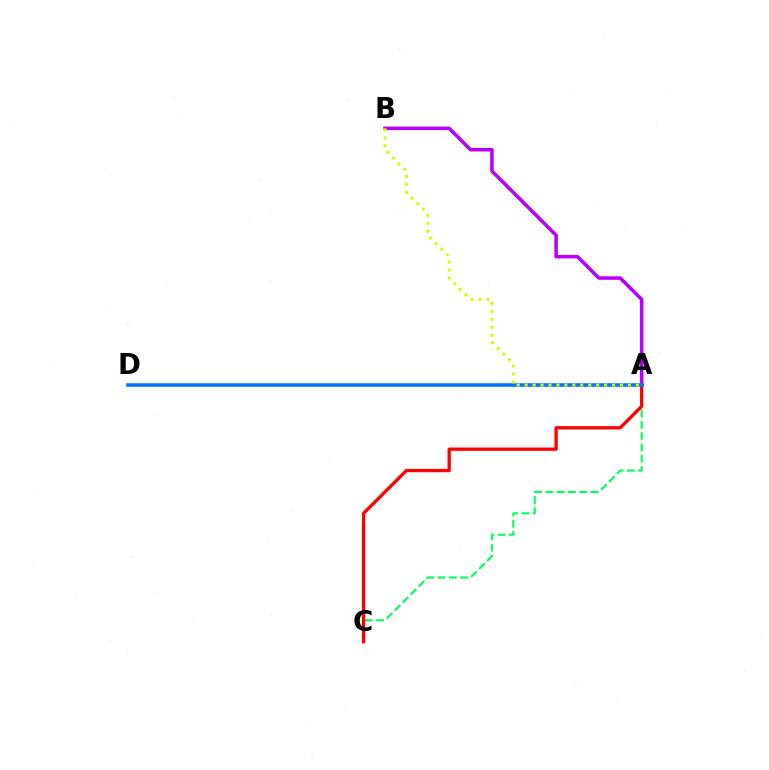{('A', 'C'): [{'color': '#00ff5c', 'line_style': 'dashed', 'thickness': 1.54}, {'color': '#ff0000', 'line_style': 'solid', 'thickness': 2.37}], ('A', 'B'): [{'color': '#b900ff', 'line_style': 'solid', 'thickness': 2.54}, {'color': '#d1ff00', 'line_style': 'dotted', 'thickness': 2.16}], ('A', 'D'): [{'color': '#0074ff', 'line_style': 'solid', 'thickness': 2.58}]}